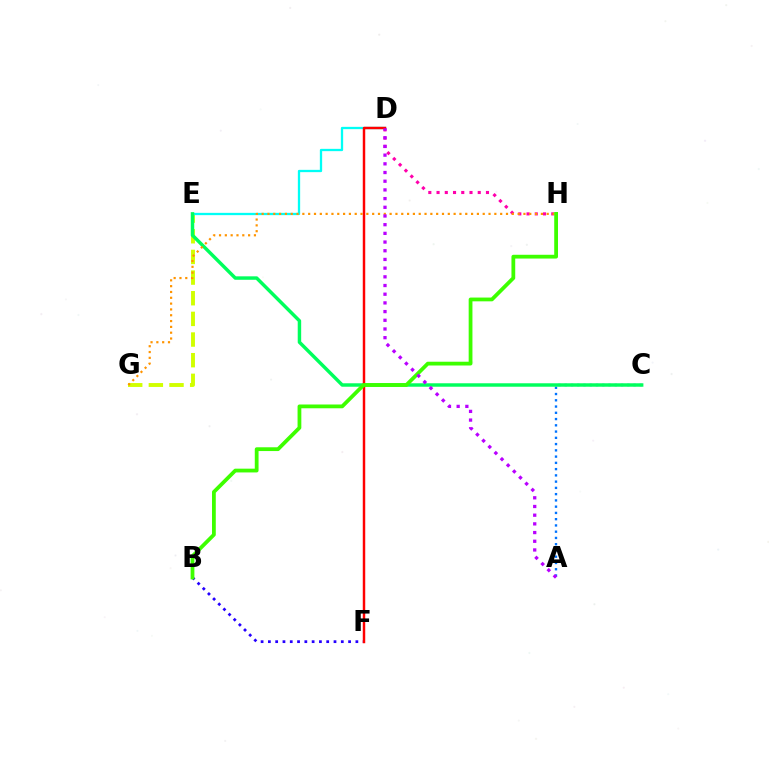{('D', 'H'): [{'color': '#ff00ac', 'line_style': 'dotted', 'thickness': 2.24}], ('E', 'G'): [{'color': '#d1ff00', 'line_style': 'dashed', 'thickness': 2.81}], ('A', 'C'): [{'color': '#0074ff', 'line_style': 'dotted', 'thickness': 1.7}], ('B', 'F'): [{'color': '#2500ff', 'line_style': 'dotted', 'thickness': 1.98}], ('D', 'E'): [{'color': '#00fff6', 'line_style': 'solid', 'thickness': 1.65}], ('C', 'E'): [{'color': '#00ff5c', 'line_style': 'solid', 'thickness': 2.48}], ('D', 'F'): [{'color': '#ff0000', 'line_style': 'solid', 'thickness': 1.77}], ('G', 'H'): [{'color': '#ff9400', 'line_style': 'dotted', 'thickness': 1.58}], ('B', 'H'): [{'color': '#3dff00', 'line_style': 'solid', 'thickness': 2.72}], ('A', 'D'): [{'color': '#b900ff', 'line_style': 'dotted', 'thickness': 2.36}]}